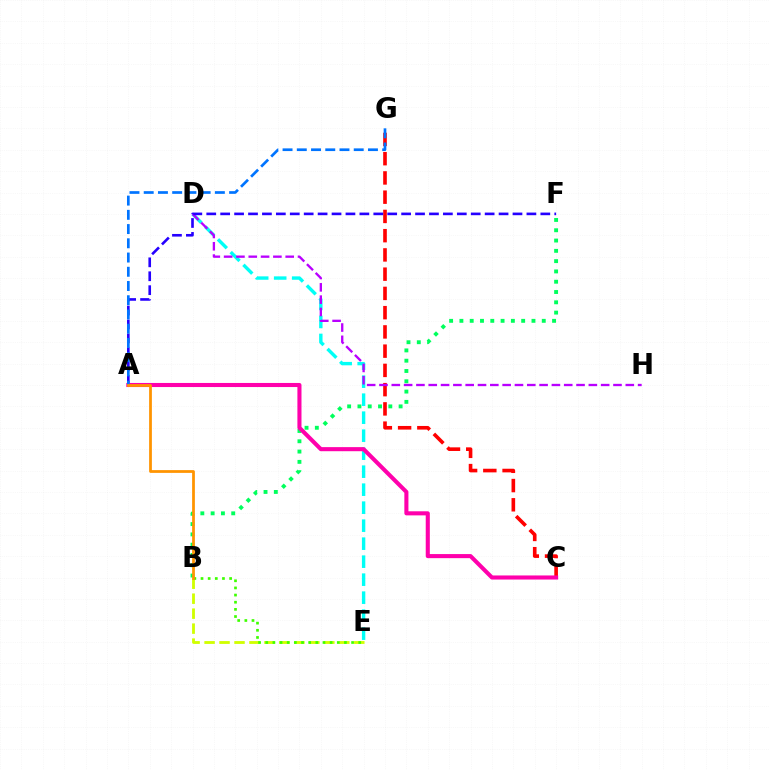{('C', 'G'): [{'color': '#ff0000', 'line_style': 'dashed', 'thickness': 2.61}], ('B', 'F'): [{'color': '#00ff5c', 'line_style': 'dotted', 'thickness': 2.8}], ('D', 'E'): [{'color': '#00fff6', 'line_style': 'dashed', 'thickness': 2.45}], ('D', 'H'): [{'color': '#b900ff', 'line_style': 'dashed', 'thickness': 1.67}], ('A', 'F'): [{'color': '#2500ff', 'line_style': 'dashed', 'thickness': 1.89}], ('A', 'C'): [{'color': '#ff00ac', 'line_style': 'solid', 'thickness': 2.94}], ('B', 'E'): [{'color': '#d1ff00', 'line_style': 'dashed', 'thickness': 2.03}, {'color': '#3dff00', 'line_style': 'dotted', 'thickness': 1.94}], ('A', 'G'): [{'color': '#0074ff', 'line_style': 'dashed', 'thickness': 1.93}], ('A', 'B'): [{'color': '#ff9400', 'line_style': 'solid', 'thickness': 1.99}]}